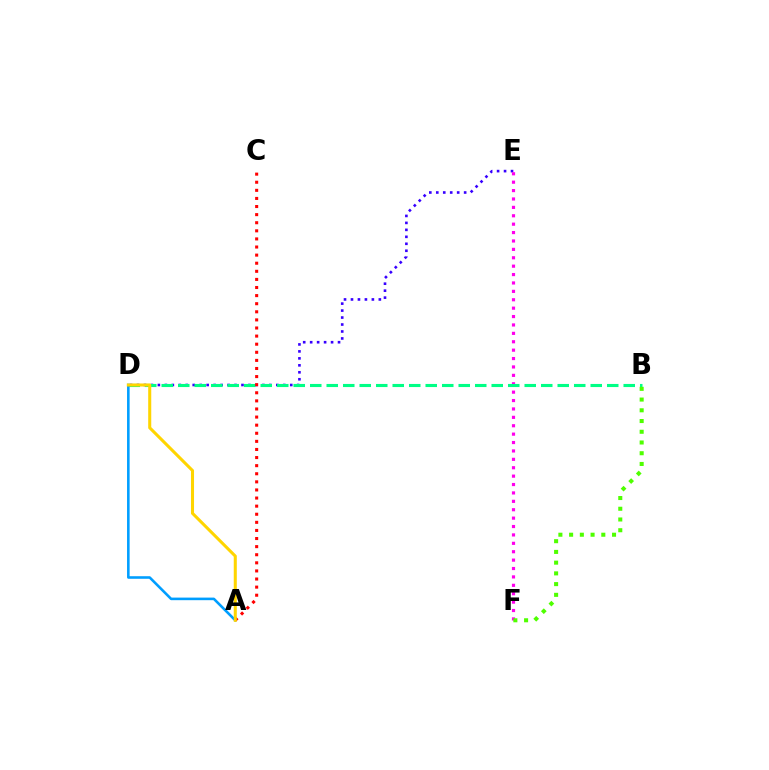{('D', 'E'): [{'color': '#3700ff', 'line_style': 'dotted', 'thickness': 1.89}], ('E', 'F'): [{'color': '#ff00ed', 'line_style': 'dotted', 'thickness': 2.28}], ('B', 'D'): [{'color': '#00ff86', 'line_style': 'dashed', 'thickness': 2.24}], ('A', 'D'): [{'color': '#009eff', 'line_style': 'solid', 'thickness': 1.86}, {'color': '#ffd500', 'line_style': 'solid', 'thickness': 2.2}], ('A', 'C'): [{'color': '#ff0000', 'line_style': 'dotted', 'thickness': 2.2}], ('B', 'F'): [{'color': '#4fff00', 'line_style': 'dotted', 'thickness': 2.92}]}